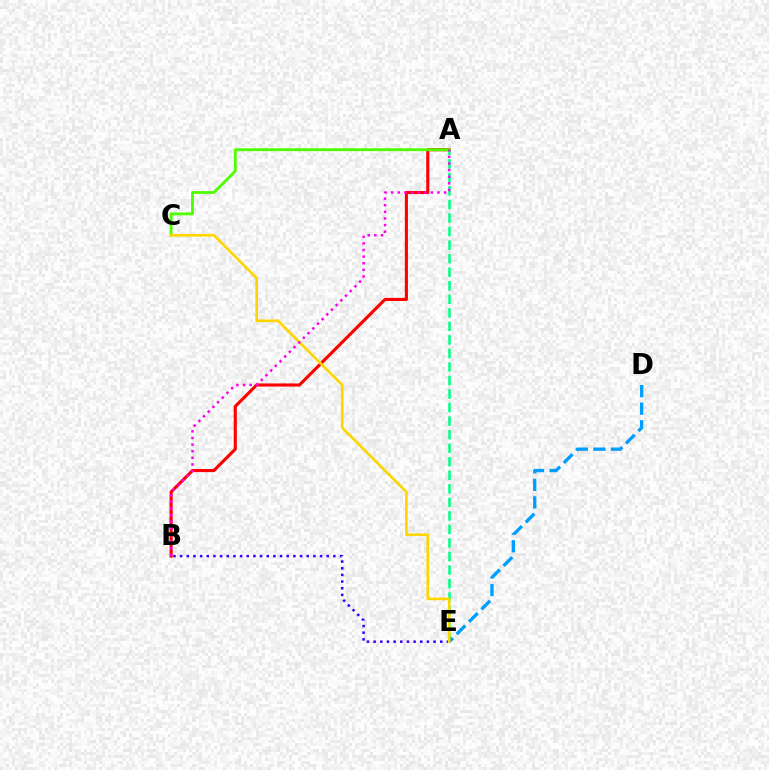{('A', 'B'): [{'color': '#ff0000', 'line_style': 'solid', 'thickness': 2.24}, {'color': '#ff00ed', 'line_style': 'dotted', 'thickness': 1.8}], ('A', 'C'): [{'color': '#4fff00', 'line_style': 'solid', 'thickness': 2.04}], ('A', 'E'): [{'color': '#00ff86', 'line_style': 'dashed', 'thickness': 1.84}], ('D', 'E'): [{'color': '#009eff', 'line_style': 'dashed', 'thickness': 2.39}], ('B', 'E'): [{'color': '#3700ff', 'line_style': 'dotted', 'thickness': 1.81}], ('C', 'E'): [{'color': '#ffd500', 'line_style': 'solid', 'thickness': 1.91}]}